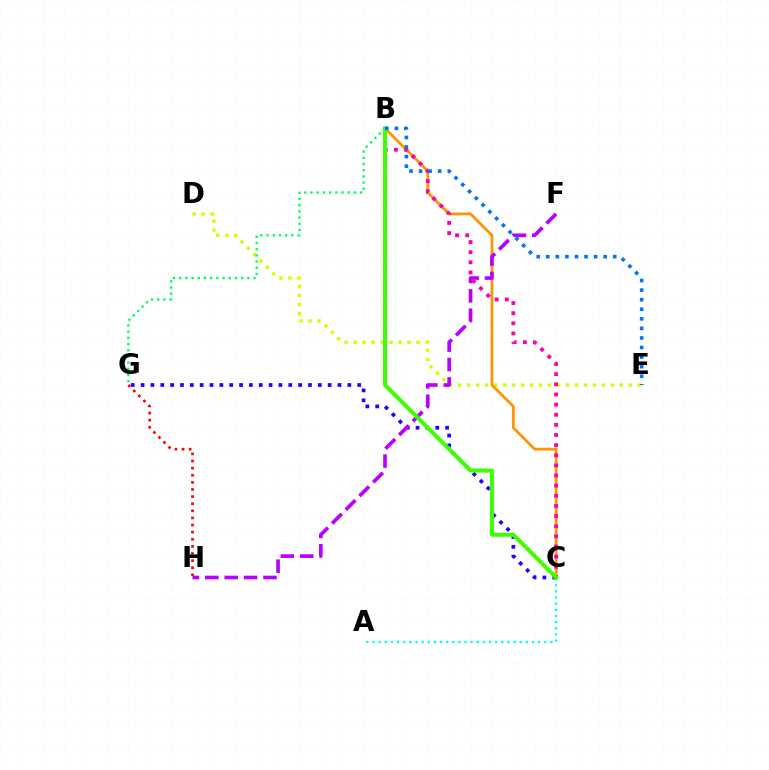{('D', 'E'): [{'color': '#d1ff00', 'line_style': 'dotted', 'thickness': 2.44}], ('A', 'C'): [{'color': '#00fff6', 'line_style': 'dotted', 'thickness': 1.67}], ('C', 'G'): [{'color': '#2500ff', 'line_style': 'dotted', 'thickness': 2.68}], ('B', 'C'): [{'color': '#ff9400', 'line_style': 'solid', 'thickness': 2.0}, {'color': '#ff00ac', 'line_style': 'dotted', 'thickness': 2.75}, {'color': '#3dff00', 'line_style': 'solid', 'thickness': 2.92}], ('F', 'H'): [{'color': '#b900ff', 'line_style': 'dashed', 'thickness': 2.63}], ('B', 'G'): [{'color': '#00ff5c', 'line_style': 'dotted', 'thickness': 1.68}], ('G', 'H'): [{'color': '#ff0000', 'line_style': 'dotted', 'thickness': 1.93}], ('B', 'E'): [{'color': '#0074ff', 'line_style': 'dotted', 'thickness': 2.6}]}